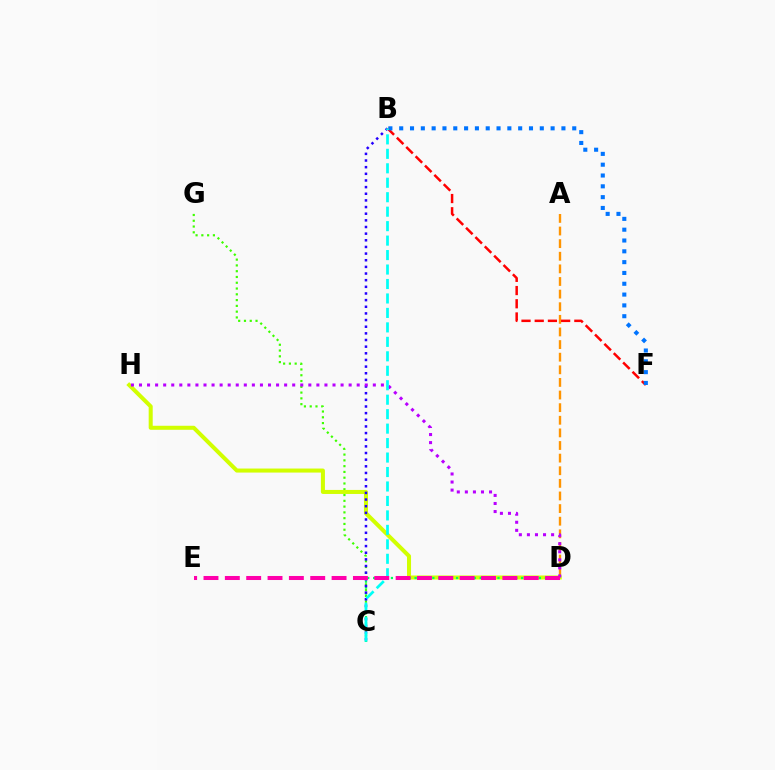{('C', 'G'): [{'color': '#3dff00', 'line_style': 'dotted', 'thickness': 1.57}], ('D', 'H'): [{'color': '#d1ff00', 'line_style': 'solid', 'thickness': 2.9}, {'color': '#b900ff', 'line_style': 'dotted', 'thickness': 2.19}], ('C', 'D'): [{'color': '#00ff5c', 'line_style': 'dotted', 'thickness': 1.61}], ('B', 'C'): [{'color': '#2500ff', 'line_style': 'dotted', 'thickness': 1.81}, {'color': '#00fff6', 'line_style': 'dashed', 'thickness': 1.96}], ('A', 'D'): [{'color': '#ff9400', 'line_style': 'dashed', 'thickness': 1.71}], ('B', 'F'): [{'color': '#ff0000', 'line_style': 'dashed', 'thickness': 1.79}, {'color': '#0074ff', 'line_style': 'dotted', 'thickness': 2.94}], ('D', 'E'): [{'color': '#ff00ac', 'line_style': 'dashed', 'thickness': 2.9}]}